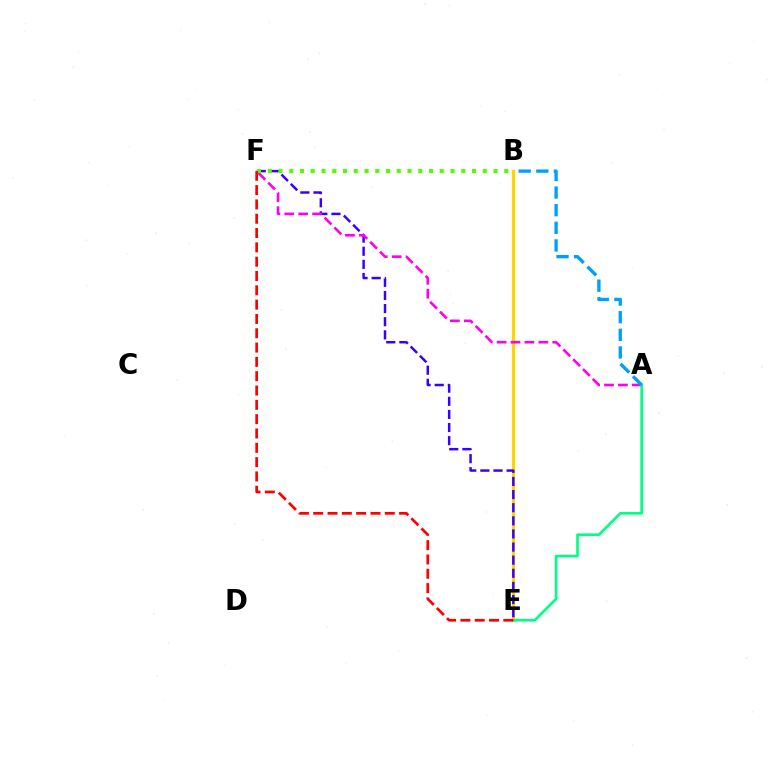{('B', 'E'): [{'color': '#ffd500', 'line_style': 'solid', 'thickness': 2.34}], ('E', 'F'): [{'color': '#3700ff', 'line_style': 'dashed', 'thickness': 1.78}, {'color': '#ff0000', 'line_style': 'dashed', 'thickness': 1.94}], ('A', 'F'): [{'color': '#ff00ed', 'line_style': 'dashed', 'thickness': 1.89}], ('A', 'E'): [{'color': '#00ff86', 'line_style': 'solid', 'thickness': 1.91}], ('B', 'F'): [{'color': '#4fff00', 'line_style': 'dotted', 'thickness': 2.92}], ('A', 'B'): [{'color': '#009eff', 'line_style': 'dashed', 'thickness': 2.39}]}